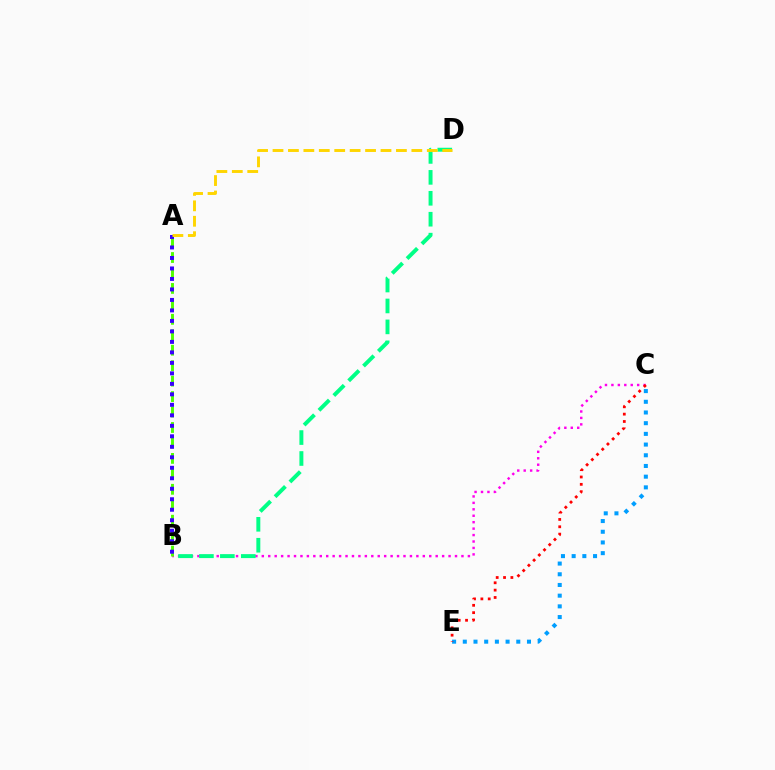{('C', 'E'): [{'color': '#009eff', 'line_style': 'dotted', 'thickness': 2.91}, {'color': '#ff0000', 'line_style': 'dotted', 'thickness': 1.99}], ('B', 'C'): [{'color': '#ff00ed', 'line_style': 'dotted', 'thickness': 1.75}], ('A', 'B'): [{'color': '#4fff00', 'line_style': 'dashed', 'thickness': 2.1}, {'color': '#3700ff', 'line_style': 'dotted', 'thickness': 2.85}], ('B', 'D'): [{'color': '#00ff86', 'line_style': 'dashed', 'thickness': 2.84}], ('A', 'D'): [{'color': '#ffd500', 'line_style': 'dashed', 'thickness': 2.1}]}